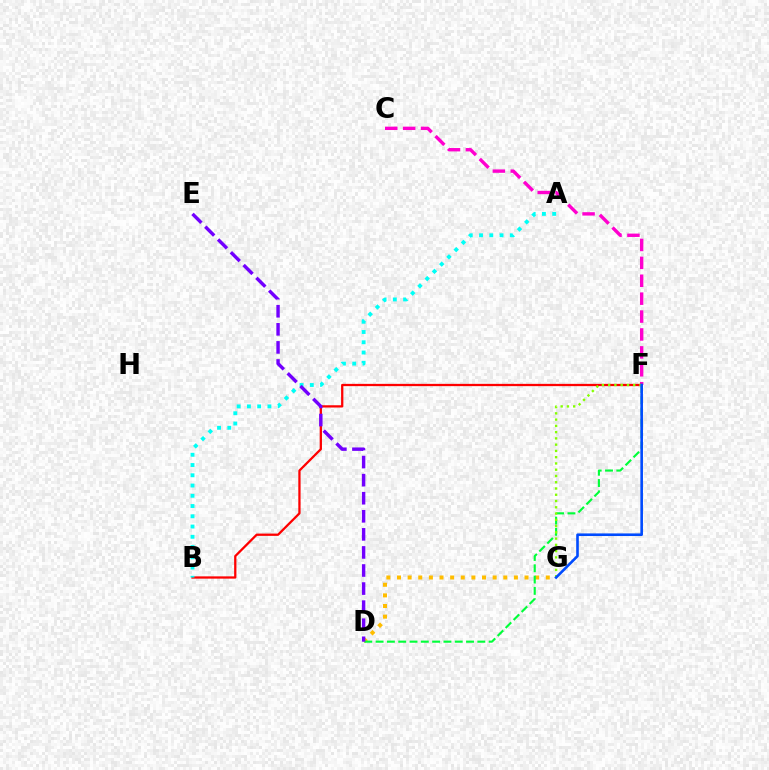{('D', 'G'): [{'color': '#ffbd00', 'line_style': 'dotted', 'thickness': 2.89}], ('C', 'F'): [{'color': '#ff00cf', 'line_style': 'dashed', 'thickness': 2.43}], ('D', 'F'): [{'color': '#00ff39', 'line_style': 'dashed', 'thickness': 1.54}], ('B', 'F'): [{'color': '#ff0000', 'line_style': 'solid', 'thickness': 1.64}], ('A', 'B'): [{'color': '#00fff6', 'line_style': 'dotted', 'thickness': 2.79}], ('F', 'G'): [{'color': '#84ff00', 'line_style': 'dotted', 'thickness': 1.7}, {'color': '#004bff', 'line_style': 'solid', 'thickness': 1.88}], ('D', 'E'): [{'color': '#7200ff', 'line_style': 'dashed', 'thickness': 2.45}]}